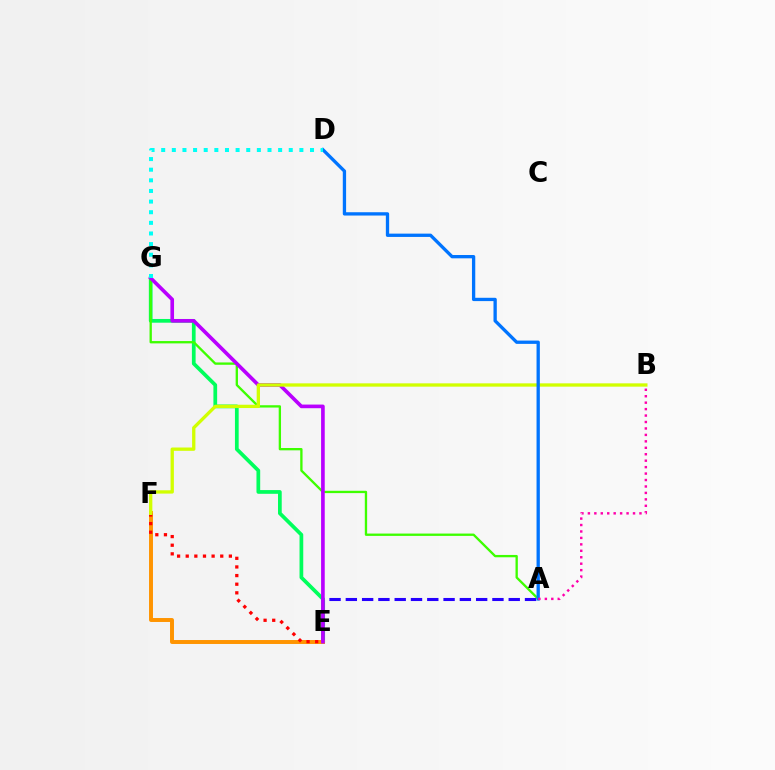{('A', 'E'): [{'color': '#2500ff', 'line_style': 'dashed', 'thickness': 2.21}], ('E', 'G'): [{'color': '#00ff5c', 'line_style': 'solid', 'thickness': 2.68}, {'color': '#b900ff', 'line_style': 'solid', 'thickness': 2.62}], ('E', 'F'): [{'color': '#ff9400', 'line_style': 'solid', 'thickness': 2.84}, {'color': '#ff0000', 'line_style': 'dotted', 'thickness': 2.34}], ('A', 'G'): [{'color': '#3dff00', 'line_style': 'solid', 'thickness': 1.68}], ('B', 'F'): [{'color': '#d1ff00', 'line_style': 'solid', 'thickness': 2.38}], ('A', 'D'): [{'color': '#0074ff', 'line_style': 'solid', 'thickness': 2.38}], ('D', 'G'): [{'color': '#00fff6', 'line_style': 'dotted', 'thickness': 2.89}], ('A', 'B'): [{'color': '#ff00ac', 'line_style': 'dotted', 'thickness': 1.75}]}